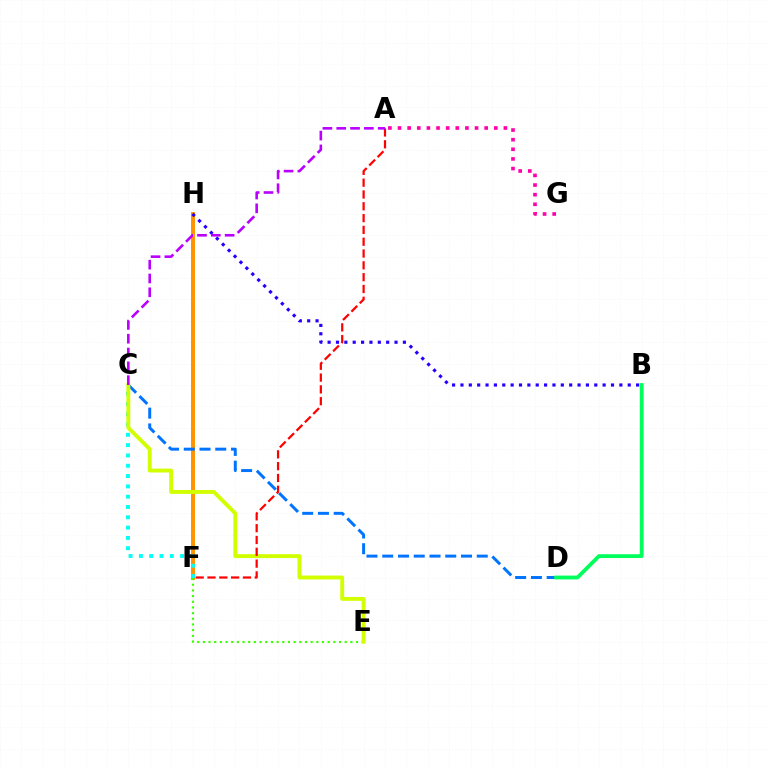{('F', 'H'): [{'color': '#ff9400', 'line_style': 'solid', 'thickness': 2.86}], ('C', 'D'): [{'color': '#0074ff', 'line_style': 'dashed', 'thickness': 2.14}], ('B', 'D'): [{'color': '#00ff5c', 'line_style': 'solid', 'thickness': 2.75}], ('E', 'F'): [{'color': '#3dff00', 'line_style': 'dotted', 'thickness': 1.54}], ('B', 'H'): [{'color': '#2500ff', 'line_style': 'dotted', 'thickness': 2.27}], ('C', 'F'): [{'color': '#00fff6', 'line_style': 'dotted', 'thickness': 2.8}], ('C', 'E'): [{'color': '#d1ff00', 'line_style': 'solid', 'thickness': 2.8}], ('A', 'F'): [{'color': '#ff0000', 'line_style': 'dashed', 'thickness': 1.6}], ('A', 'C'): [{'color': '#b900ff', 'line_style': 'dashed', 'thickness': 1.88}], ('A', 'G'): [{'color': '#ff00ac', 'line_style': 'dotted', 'thickness': 2.62}]}